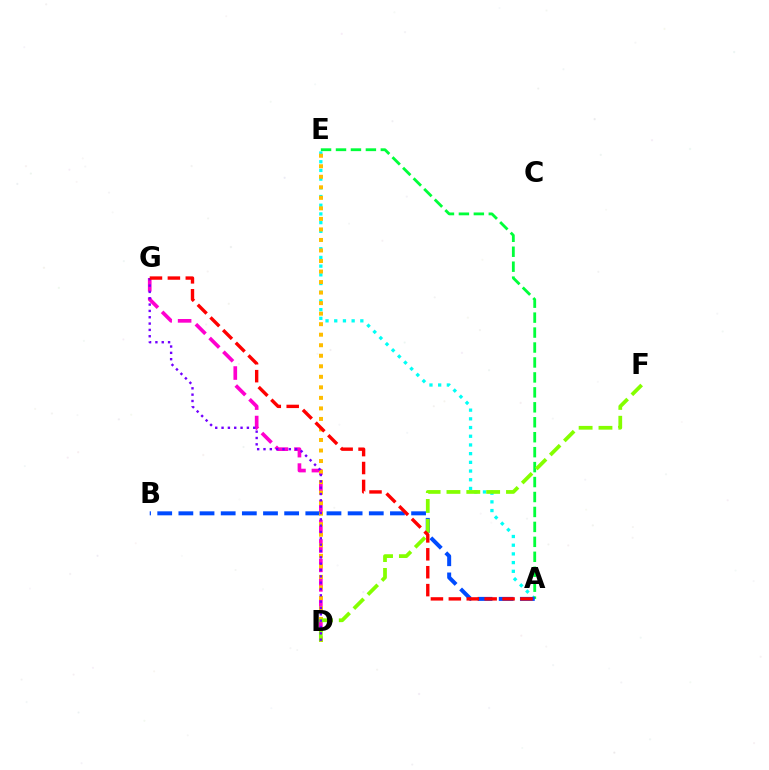{('A', 'E'): [{'color': '#00fff6', 'line_style': 'dotted', 'thickness': 2.36}, {'color': '#00ff39', 'line_style': 'dashed', 'thickness': 2.03}], ('D', 'G'): [{'color': '#ff00cf', 'line_style': 'dashed', 'thickness': 2.64}, {'color': '#7200ff', 'line_style': 'dotted', 'thickness': 1.72}], ('A', 'B'): [{'color': '#004bff', 'line_style': 'dashed', 'thickness': 2.87}], ('D', 'E'): [{'color': '#ffbd00', 'line_style': 'dotted', 'thickness': 2.86}], ('D', 'F'): [{'color': '#84ff00', 'line_style': 'dashed', 'thickness': 2.7}], ('A', 'G'): [{'color': '#ff0000', 'line_style': 'dashed', 'thickness': 2.43}]}